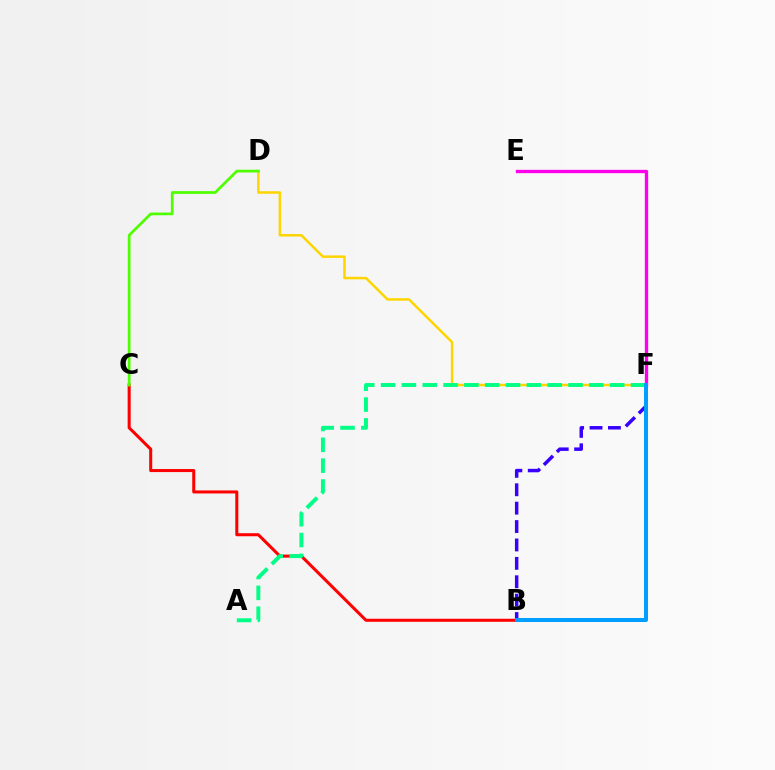{('E', 'F'): [{'color': '#ff00ed', 'line_style': 'solid', 'thickness': 2.4}], ('B', 'C'): [{'color': '#ff0000', 'line_style': 'solid', 'thickness': 2.19}], ('B', 'F'): [{'color': '#3700ff', 'line_style': 'dashed', 'thickness': 2.5}, {'color': '#009eff', 'line_style': 'solid', 'thickness': 2.89}], ('D', 'F'): [{'color': '#ffd500', 'line_style': 'solid', 'thickness': 1.79}], ('C', 'D'): [{'color': '#4fff00', 'line_style': 'solid', 'thickness': 1.97}], ('A', 'F'): [{'color': '#00ff86', 'line_style': 'dashed', 'thickness': 2.83}]}